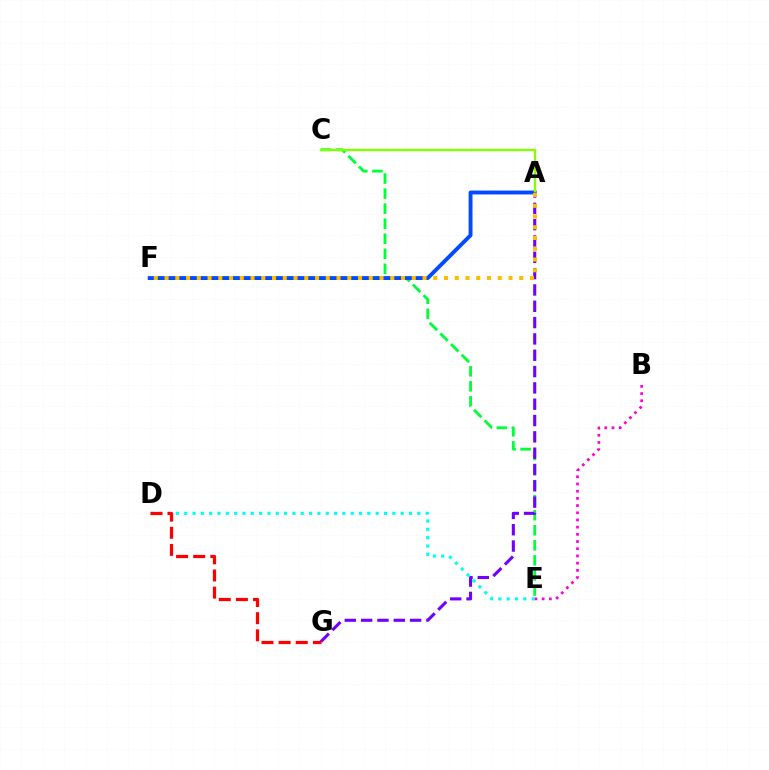{('D', 'E'): [{'color': '#00fff6', 'line_style': 'dotted', 'thickness': 2.26}], ('C', 'E'): [{'color': '#00ff39', 'line_style': 'dashed', 'thickness': 2.04}], ('A', 'F'): [{'color': '#004bff', 'line_style': 'solid', 'thickness': 2.8}, {'color': '#ffbd00', 'line_style': 'dotted', 'thickness': 2.92}], ('A', 'C'): [{'color': '#84ff00', 'line_style': 'solid', 'thickness': 1.7}], ('B', 'E'): [{'color': '#ff00cf', 'line_style': 'dotted', 'thickness': 1.96}], ('A', 'G'): [{'color': '#7200ff', 'line_style': 'dashed', 'thickness': 2.22}], ('D', 'G'): [{'color': '#ff0000', 'line_style': 'dashed', 'thickness': 2.33}]}